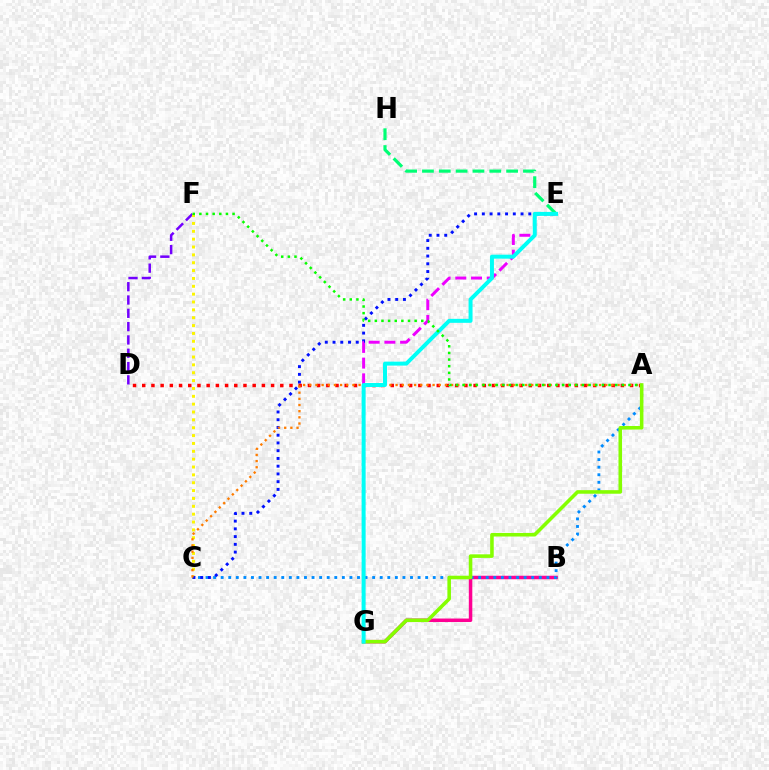{('D', 'F'): [{'color': '#7200ff', 'line_style': 'dashed', 'thickness': 1.81}], ('B', 'G'): [{'color': '#ff0094', 'line_style': 'solid', 'thickness': 2.52}], ('A', 'C'): [{'color': '#008cff', 'line_style': 'dotted', 'thickness': 2.06}, {'color': '#ff7c00', 'line_style': 'dotted', 'thickness': 1.68}], ('C', 'F'): [{'color': '#fcf500', 'line_style': 'dotted', 'thickness': 2.13}], ('C', 'E'): [{'color': '#0010ff', 'line_style': 'dotted', 'thickness': 2.1}], ('E', 'G'): [{'color': '#ee00ff', 'line_style': 'dashed', 'thickness': 2.14}, {'color': '#00fff6', 'line_style': 'solid', 'thickness': 2.86}], ('A', 'D'): [{'color': '#ff0000', 'line_style': 'dotted', 'thickness': 2.5}], ('A', 'G'): [{'color': '#84ff00', 'line_style': 'solid', 'thickness': 2.57}], ('E', 'H'): [{'color': '#00ff74', 'line_style': 'dashed', 'thickness': 2.29}], ('A', 'F'): [{'color': '#08ff00', 'line_style': 'dotted', 'thickness': 1.8}]}